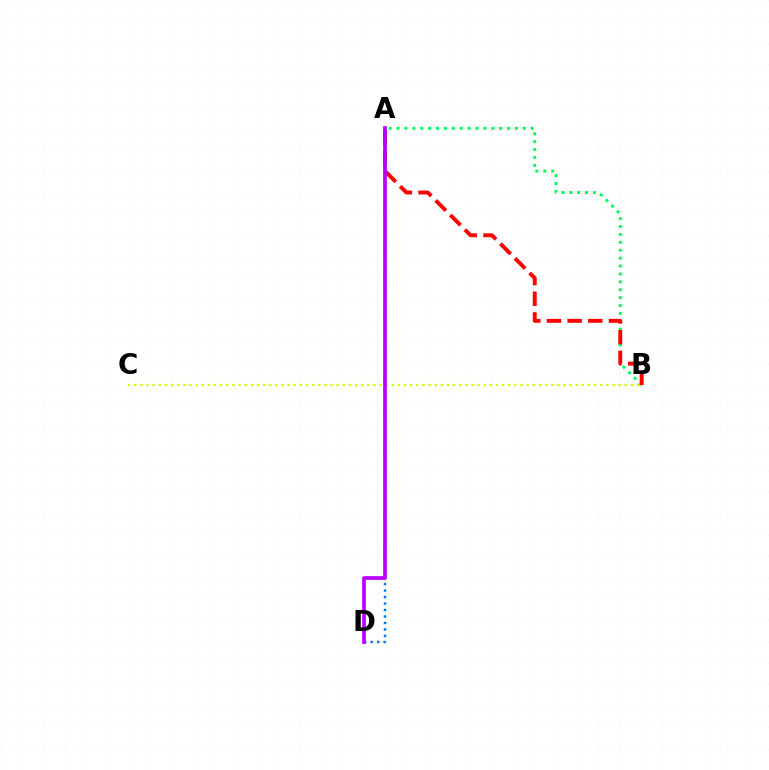{('A', 'B'): [{'color': '#00ff5c', 'line_style': 'dotted', 'thickness': 2.15}, {'color': '#ff0000', 'line_style': 'dashed', 'thickness': 2.81}], ('B', 'C'): [{'color': '#d1ff00', 'line_style': 'dotted', 'thickness': 1.67}], ('A', 'D'): [{'color': '#0074ff', 'line_style': 'dotted', 'thickness': 1.76}, {'color': '#b900ff', 'line_style': 'solid', 'thickness': 2.67}]}